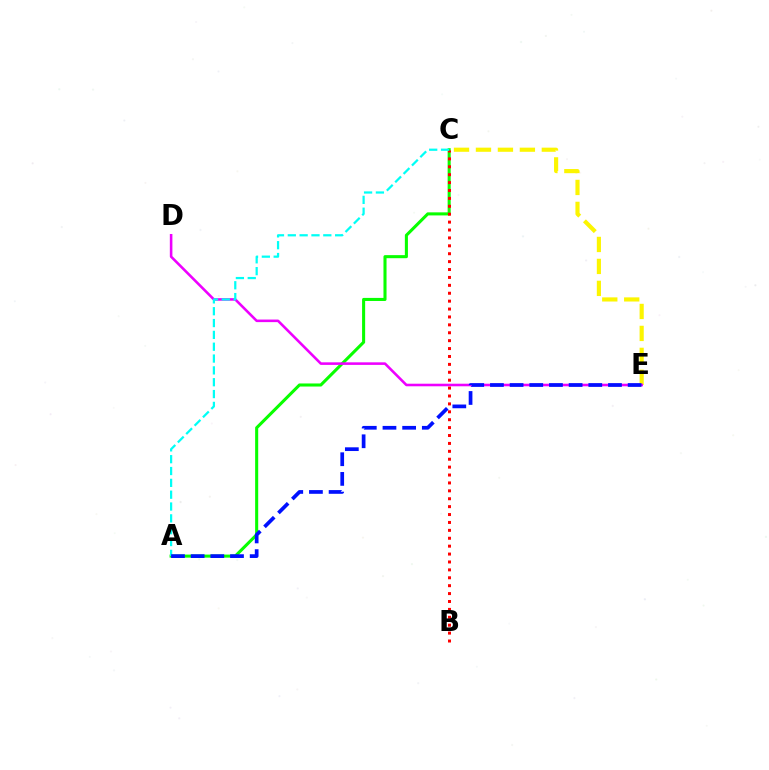{('A', 'C'): [{'color': '#08ff00', 'line_style': 'solid', 'thickness': 2.21}, {'color': '#00fff6', 'line_style': 'dashed', 'thickness': 1.61}], ('C', 'E'): [{'color': '#fcf500', 'line_style': 'dashed', 'thickness': 2.98}], ('D', 'E'): [{'color': '#ee00ff', 'line_style': 'solid', 'thickness': 1.85}], ('B', 'C'): [{'color': '#ff0000', 'line_style': 'dotted', 'thickness': 2.15}], ('A', 'E'): [{'color': '#0010ff', 'line_style': 'dashed', 'thickness': 2.67}]}